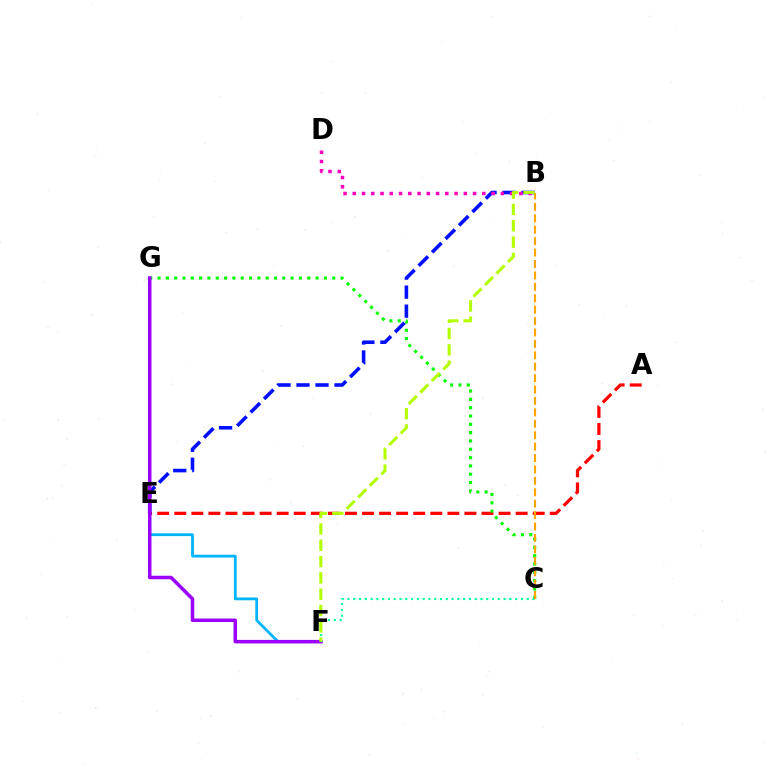{('E', 'F'): [{'color': '#00b5ff', 'line_style': 'solid', 'thickness': 2.01}], ('A', 'E'): [{'color': '#ff0000', 'line_style': 'dashed', 'thickness': 2.32}], ('C', 'G'): [{'color': '#08ff00', 'line_style': 'dotted', 'thickness': 2.26}], ('B', 'E'): [{'color': '#0010ff', 'line_style': 'dashed', 'thickness': 2.58}], ('B', 'D'): [{'color': '#ff00bd', 'line_style': 'dotted', 'thickness': 2.51}], ('F', 'G'): [{'color': '#9b00ff', 'line_style': 'solid', 'thickness': 2.53}], ('C', 'F'): [{'color': '#00ff9d', 'line_style': 'dotted', 'thickness': 1.57}], ('B', 'C'): [{'color': '#ffa500', 'line_style': 'dashed', 'thickness': 1.55}], ('B', 'F'): [{'color': '#b3ff00', 'line_style': 'dashed', 'thickness': 2.22}]}